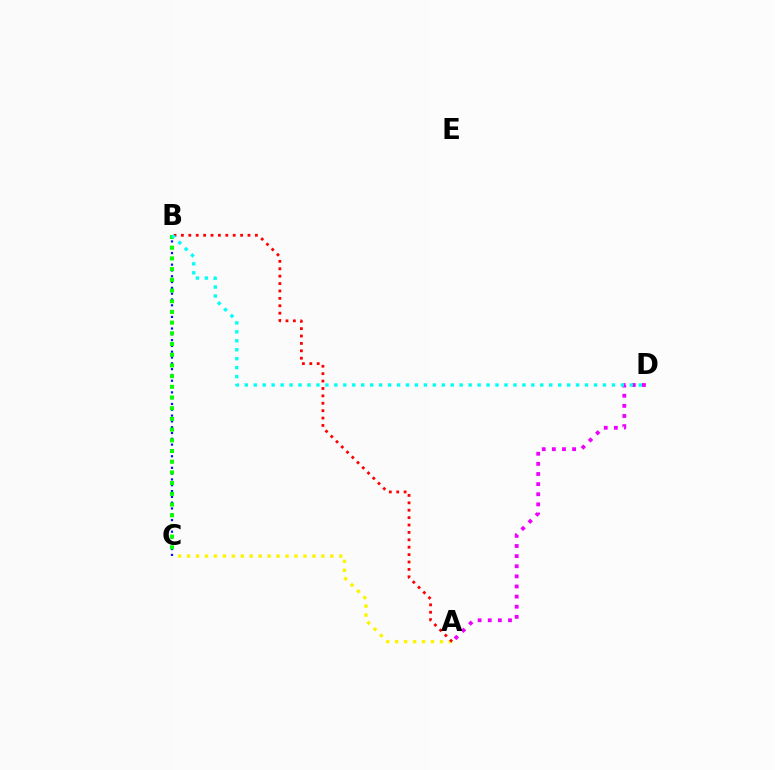{('A', 'C'): [{'color': '#fcf500', 'line_style': 'dotted', 'thickness': 2.43}], ('A', 'B'): [{'color': '#ff0000', 'line_style': 'dotted', 'thickness': 2.01}], ('B', 'C'): [{'color': '#0010ff', 'line_style': 'dotted', 'thickness': 1.58}, {'color': '#08ff00', 'line_style': 'dotted', 'thickness': 2.91}], ('A', 'D'): [{'color': '#ee00ff', 'line_style': 'dotted', 'thickness': 2.75}], ('B', 'D'): [{'color': '#00fff6', 'line_style': 'dotted', 'thickness': 2.43}]}